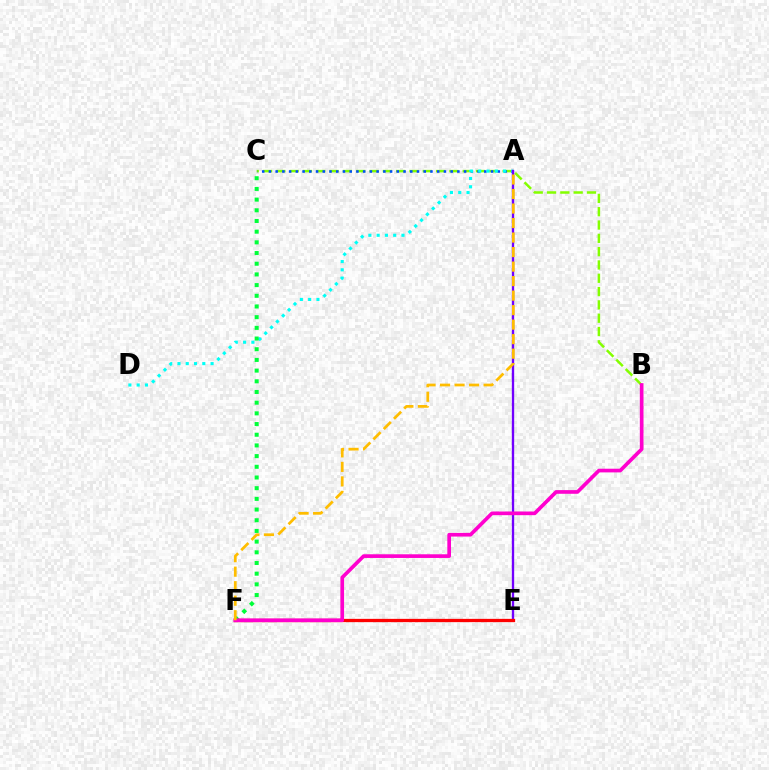{('B', 'C'): [{'color': '#84ff00', 'line_style': 'dashed', 'thickness': 1.81}], ('A', 'C'): [{'color': '#004bff', 'line_style': 'dotted', 'thickness': 1.83}], ('A', 'D'): [{'color': '#00fff6', 'line_style': 'dotted', 'thickness': 2.25}], ('C', 'F'): [{'color': '#00ff39', 'line_style': 'dotted', 'thickness': 2.9}], ('A', 'E'): [{'color': '#7200ff', 'line_style': 'solid', 'thickness': 1.69}], ('E', 'F'): [{'color': '#ff0000', 'line_style': 'solid', 'thickness': 2.36}], ('B', 'F'): [{'color': '#ff00cf', 'line_style': 'solid', 'thickness': 2.65}], ('A', 'F'): [{'color': '#ffbd00', 'line_style': 'dashed', 'thickness': 1.97}]}